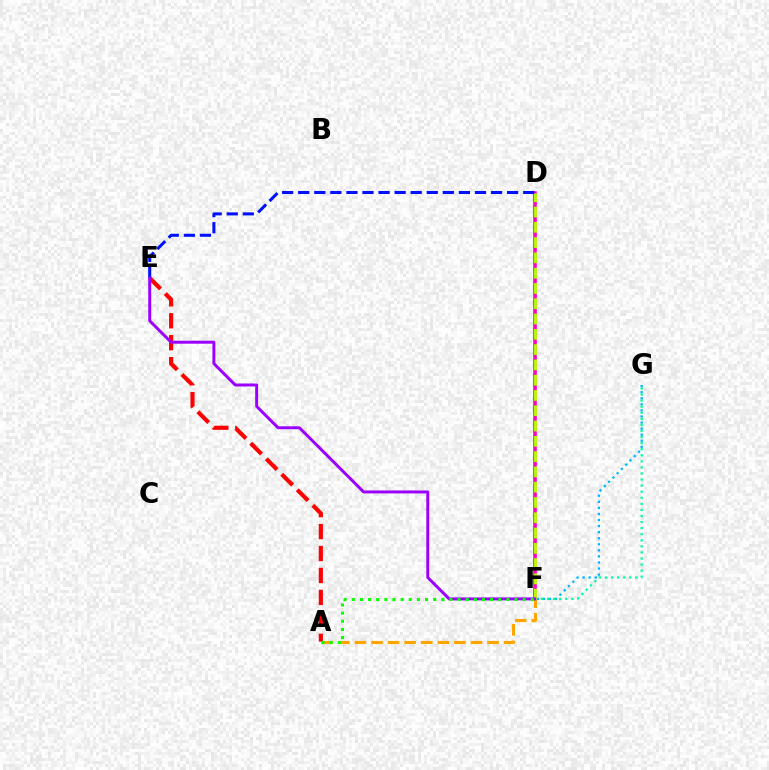{('D', 'F'): [{'color': '#ff00bd', 'line_style': 'solid', 'thickness': 2.56}, {'color': '#b3ff00', 'line_style': 'dashed', 'thickness': 2.08}], ('F', 'G'): [{'color': '#00b5ff', 'line_style': 'dotted', 'thickness': 1.65}, {'color': '#00ff9d', 'line_style': 'dotted', 'thickness': 1.65}], ('D', 'E'): [{'color': '#0010ff', 'line_style': 'dashed', 'thickness': 2.18}], ('A', 'F'): [{'color': '#ffa500', 'line_style': 'dashed', 'thickness': 2.25}, {'color': '#08ff00', 'line_style': 'dotted', 'thickness': 2.21}], ('A', 'E'): [{'color': '#ff0000', 'line_style': 'dashed', 'thickness': 2.98}], ('E', 'F'): [{'color': '#9b00ff', 'line_style': 'solid', 'thickness': 2.14}]}